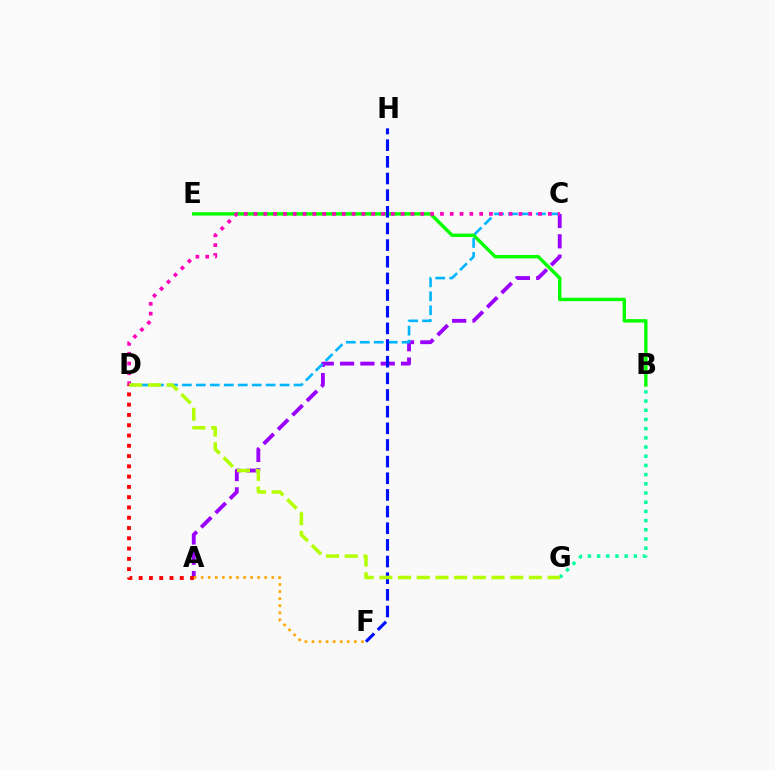{('A', 'C'): [{'color': '#9b00ff', 'line_style': 'dashed', 'thickness': 2.76}], ('B', 'G'): [{'color': '#00ff9d', 'line_style': 'dotted', 'thickness': 2.5}], ('B', 'E'): [{'color': '#08ff00', 'line_style': 'solid', 'thickness': 2.47}], ('C', 'D'): [{'color': '#00b5ff', 'line_style': 'dashed', 'thickness': 1.9}, {'color': '#ff00bd', 'line_style': 'dotted', 'thickness': 2.67}], ('F', 'H'): [{'color': '#0010ff', 'line_style': 'dashed', 'thickness': 2.26}], ('A', 'D'): [{'color': '#ff0000', 'line_style': 'dotted', 'thickness': 2.79}], ('D', 'G'): [{'color': '#b3ff00', 'line_style': 'dashed', 'thickness': 2.54}], ('A', 'F'): [{'color': '#ffa500', 'line_style': 'dotted', 'thickness': 1.92}]}